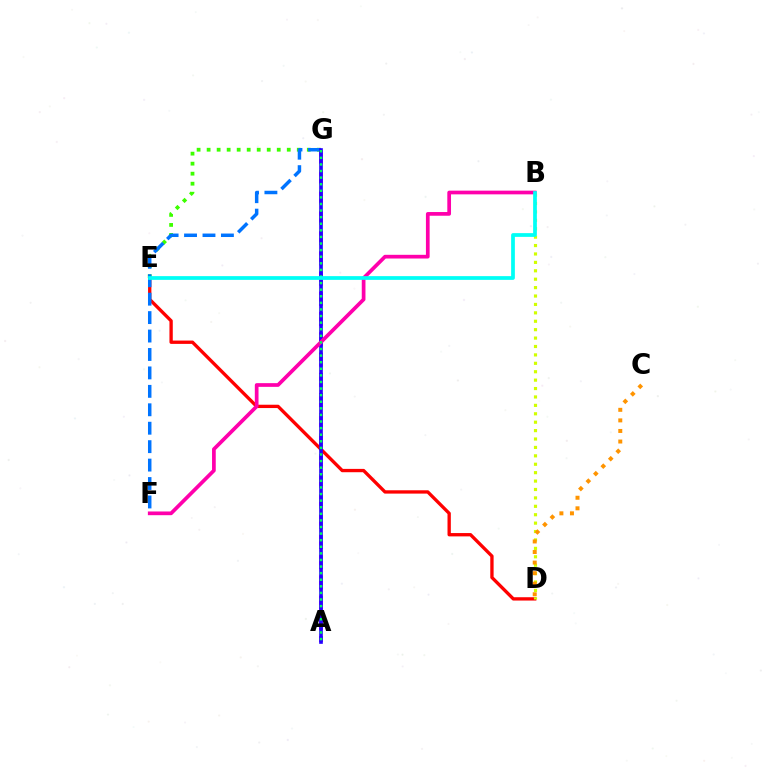{('A', 'G'): [{'color': '#b900ff', 'line_style': 'dashed', 'thickness': 2.75}, {'color': '#2500ff', 'line_style': 'solid', 'thickness': 2.63}, {'color': '#00ff5c', 'line_style': 'dotted', 'thickness': 1.79}], ('E', 'G'): [{'color': '#3dff00', 'line_style': 'dotted', 'thickness': 2.72}], ('D', 'E'): [{'color': '#ff0000', 'line_style': 'solid', 'thickness': 2.4}], ('F', 'G'): [{'color': '#0074ff', 'line_style': 'dashed', 'thickness': 2.5}], ('B', 'D'): [{'color': '#d1ff00', 'line_style': 'dotted', 'thickness': 2.29}], ('B', 'F'): [{'color': '#ff00ac', 'line_style': 'solid', 'thickness': 2.67}], ('C', 'D'): [{'color': '#ff9400', 'line_style': 'dotted', 'thickness': 2.87}], ('B', 'E'): [{'color': '#00fff6', 'line_style': 'solid', 'thickness': 2.7}]}